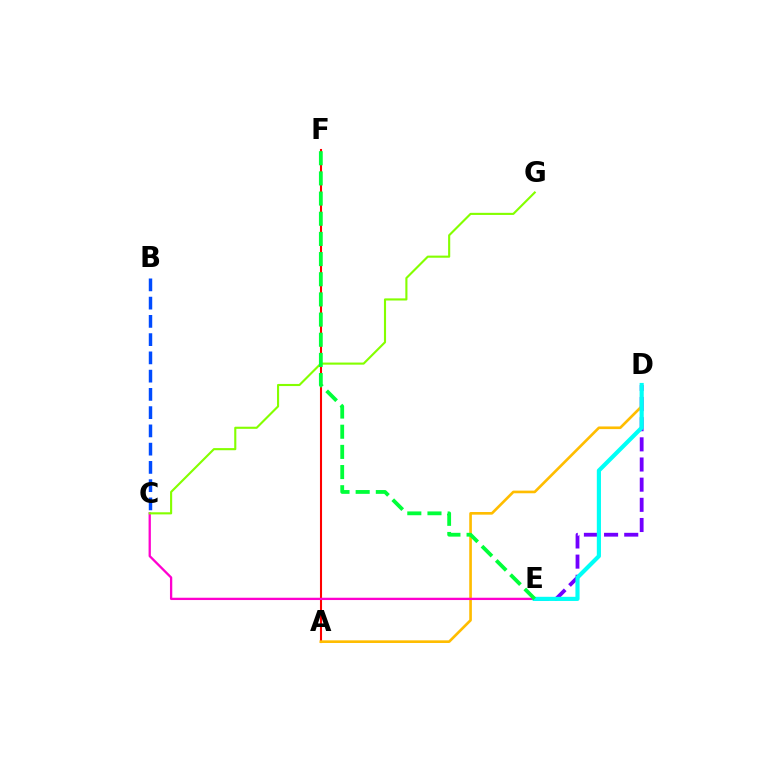{('A', 'F'): [{'color': '#ff0000', 'line_style': 'solid', 'thickness': 1.5}], ('D', 'E'): [{'color': '#7200ff', 'line_style': 'dashed', 'thickness': 2.74}, {'color': '#00fff6', 'line_style': 'solid', 'thickness': 2.99}], ('B', 'C'): [{'color': '#004bff', 'line_style': 'dashed', 'thickness': 2.48}], ('A', 'D'): [{'color': '#ffbd00', 'line_style': 'solid', 'thickness': 1.9}], ('C', 'E'): [{'color': '#ff00cf', 'line_style': 'solid', 'thickness': 1.66}], ('C', 'G'): [{'color': '#84ff00', 'line_style': 'solid', 'thickness': 1.53}], ('E', 'F'): [{'color': '#00ff39', 'line_style': 'dashed', 'thickness': 2.74}]}